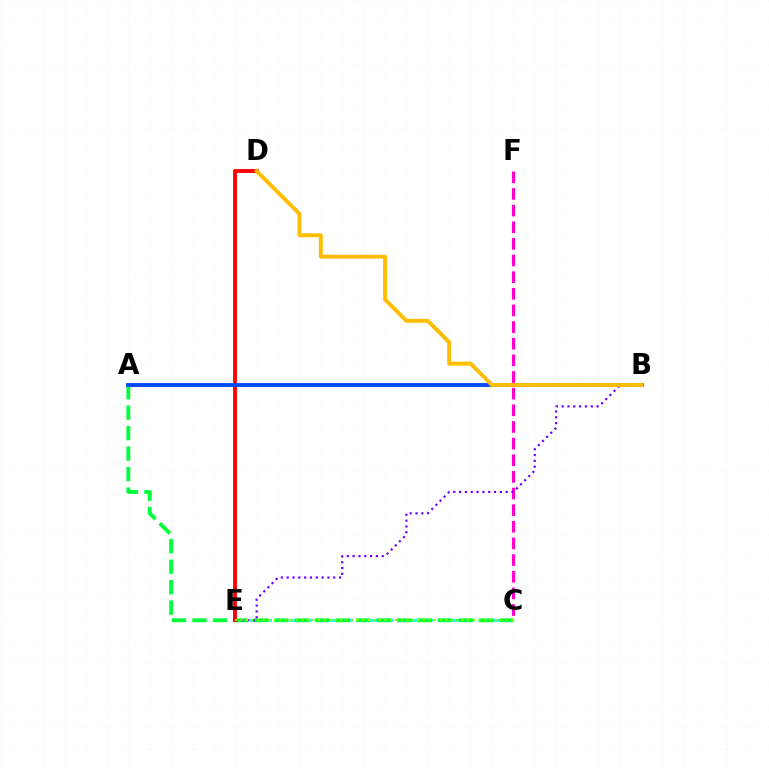{('C', 'E'): [{'color': '#00fff6', 'line_style': 'dashed', 'thickness': 1.83}, {'color': '#84ff00', 'line_style': 'dotted', 'thickness': 1.5}], ('A', 'C'): [{'color': '#00ff39', 'line_style': 'dashed', 'thickness': 2.78}], ('C', 'F'): [{'color': '#ff00cf', 'line_style': 'dashed', 'thickness': 2.26}], ('D', 'E'): [{'color': '#ff0000', 'line_style': 'solid', 'thickness': 2.77}], ('B', 'E'): [{'color': '#7200ff', 'line_style': 'dotted', 'thickness': 1.58}], ('A', 'B'): [{'color': '#004bff', 'line_style': 'solid', 'thickness': 2.78}], ('B', 'D'): [{'color': '#ffbd00', 'line_style': 'solid', 'thickness': 2.81}]}